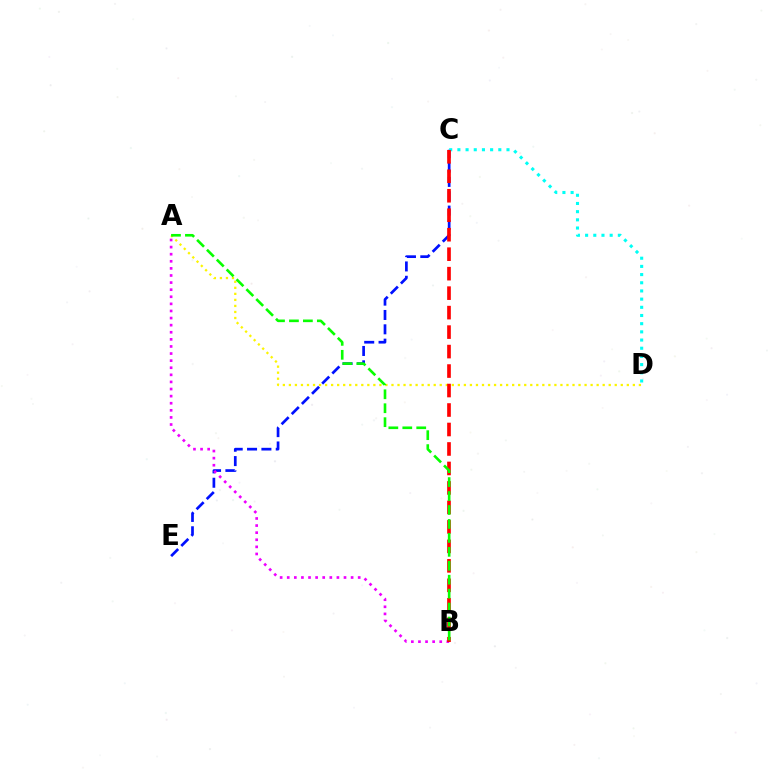{('C', 'E'): [{'color': '#0010ff', 'line_style': 'dashed', 'thickness': 1.95}], ('A', 'D'): [{'color': '#fcf500', 'line_style': 'dotted', 'thickness': 1.64}], ('A', 'B'): [{'color': '#ee00ff', 'line_style': 'dotted', 'thickness': 1.93}, {'color': '#08ff00', 'line_style': 'dashed', 'thickness': 1.89}], ('C', 'D'): [{'color': '#00fff6', 'line_style': 'dotted', 'thickness': 2.22}], ('B', 'C'): [{'color': '#ff0000', 'line_style': 'dashed', 'thickness': 2.65}]}